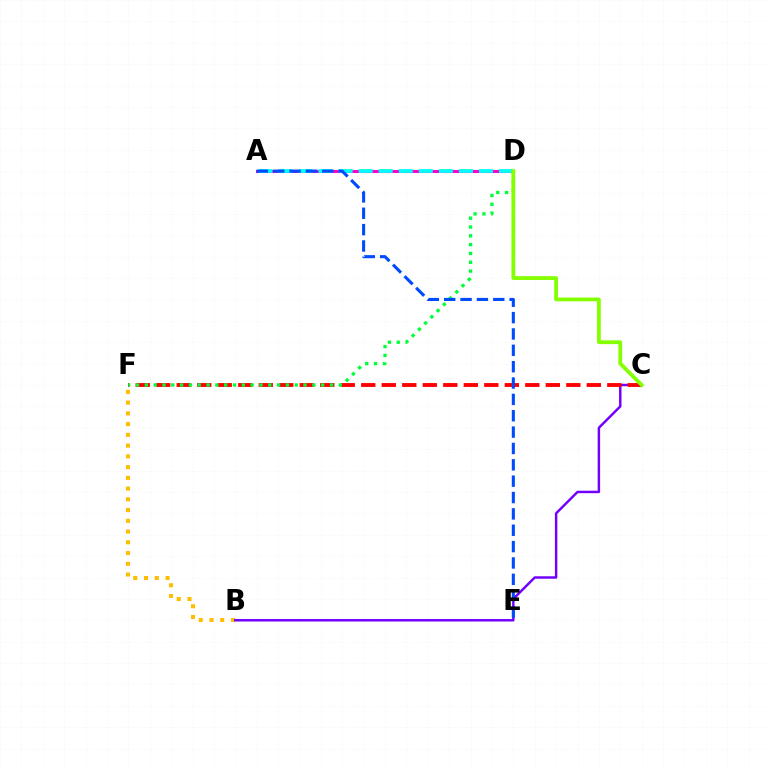{('A', 'D'): [{'color': '#ff00cf', 'line_style': 'solid', 'thickness': 2.2}, {'color': '#00fff6', 'line_style': 'dashed', 'thickness': 2.72}], ('B', 'F'): [{'color': '#ffbd00', 'line_style': 'dotted', 'thickness': 2.92}], ('B', 'C'): [{'color': '#7200ff', 'line_style': 'solid', 'thickness': 1.77}], ('C', 'F'): [{'color': '#ff0000', 'line_style': 'dashed', 'thickness': 2.79}], ('D', 'F'): [{'color': '#00ff39', 'line_style': 'dotted', 'thickness': 2.4}], ('C', 'D'): [{'color': '#84ff00', 'line_style': 'solid', 'thickness': 2.73}], ('A', 'E'): [{'color': '#004bff', 'line_style': 'dashed', 'thickness': 2.22}]}